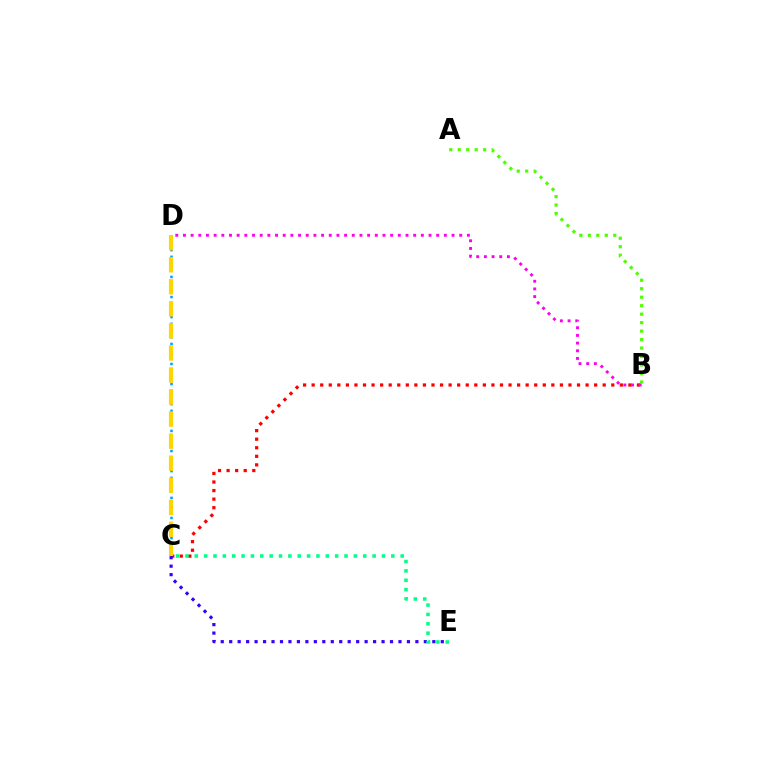{('A', 'B'): [{'color': '#4fff00', 'line_style': 'dotted', 'thickness': 2.3}], ('C', 'D'): [{'color': '#009eff', 'line_style': 'dotted', 'thickness': 1.82}, {'color': '#ffd500', 'line_style': 'dashed', 'thickness': 3.0}], ('B', 'C'): [{'color': '#ff0000', 'line_style': 'dotted', 'thickness': 2.33}], ('C', 'E'): [{'color': '#3700ff', 'line_style': 'dotted', 'thickness': 2.3}, {'color': '#00ff86', 'line_style': 'dotted', 'thickness': 2.54}], ('B', 'D'): [{'color': '#ff00ed', 'line_style': 'dotted', 'thickness': 2.09}]}